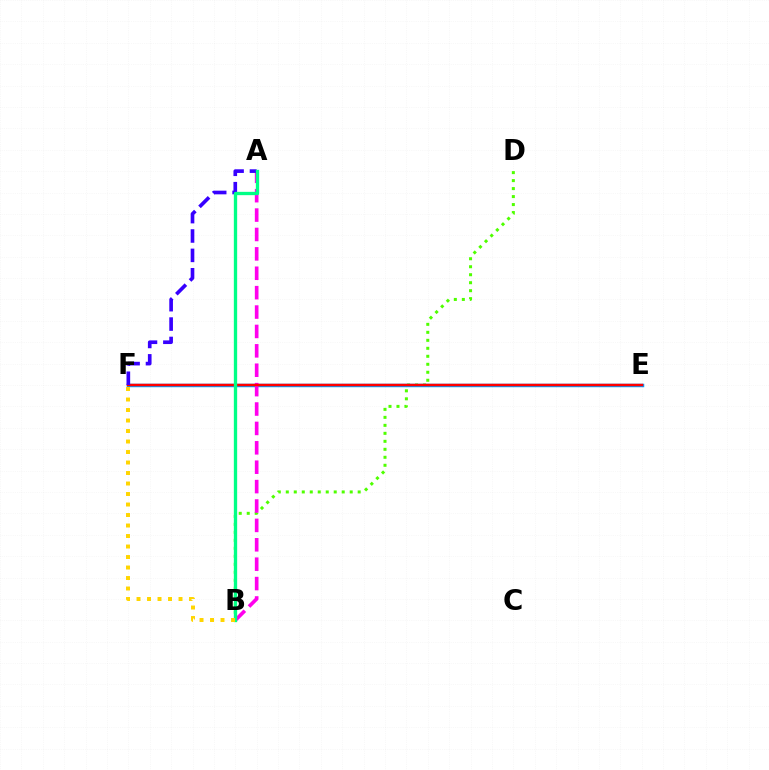{('B', 'D'): [{'color': '#4fff00', 'line_style': 'dotted', 'thickness': 2.17}], ('E', 'F'): [{'color': '#009eff', 'line_style': 'solid', 'thickness': 2.5}, {'color': '#ff0000', 'line_style': 'solid', 'thickness': 1.78}], ('A', 'B'): [{'color': '#ff00ed', 'line_style': 'dashed', 'thickness': 2.63}, {'color': '#00ff86', 'line_style': 'solid', 'thickness': 2.39}], ('A', 'F'): [{'color': '#3700ff', 'line_style': 'dashed', 'thickness': 2.63}], ('B', 'F'): [{'color': '#ffd500', 'line_style': 'dotted', 'thickness': 2.85}]}